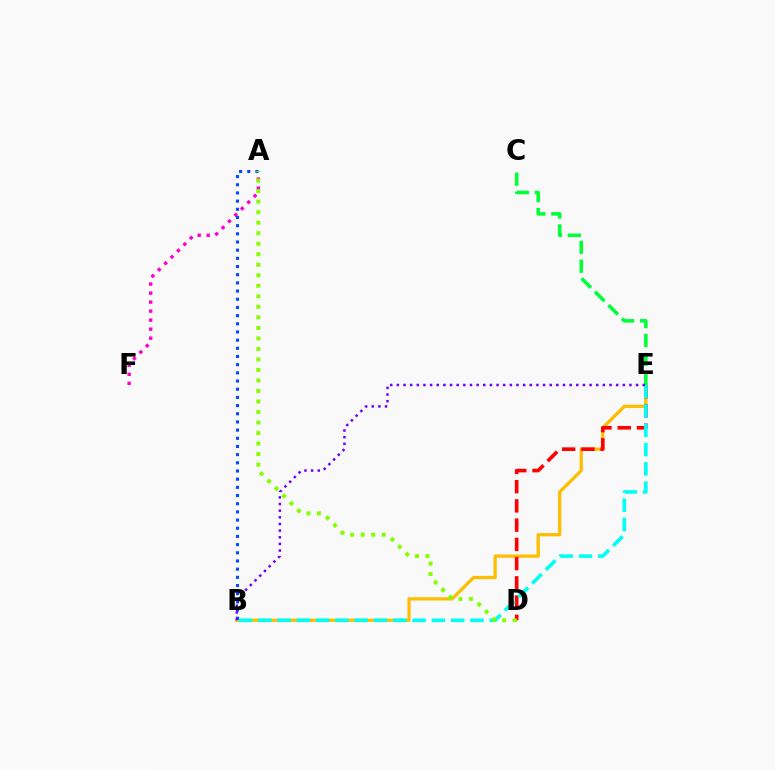{('A', 'F'): [{'color': '#ff00cf', 'line_style': 'dotted', 'thickness': 2.45}], ('B', 'E'): [{'color': '#ffbd00', 'line_style': 'solid', 'thickness': 2.35}, {'color': '#00fff6', 'line_style': 'dashed', 'thickness': 2.62}, {'color': '#7200ff', 'line_style': 'dotted', 'thickness': 1.81}], ('D', 'E'): [{'color': '#ff0000', 'line_style': 'dashed', 'thickness': 2.61}], ('A', 'B'): [{'color': '#004bff', 'line_style': 'dotted', 'thickness': 2.22}], ('C', 'E'): [{'color': '#00ff39', 'line_style': 'dashed', 'thickness': 2.57}], ('A', 'D'): [{'color': '#84ff00', 'line_style': 'dotted', 'thickness': 2.86}]}